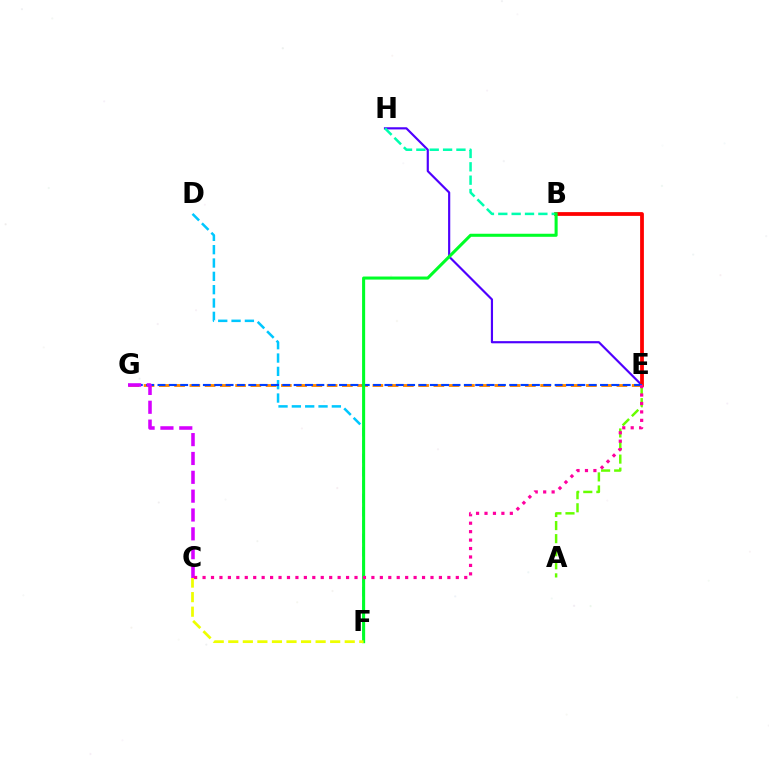{('E', 'H'): [{'color': '#4f00ff', 'line_style': 'solid', 'thickness': 1.56}], ('B', 'E'): [{'color': '#ff0000', 'line_style': 'solid', 'thickness': 2.72}], ('E', 'G'): [{'color': '#ff8800', 'line_style': 'dashed', 'thickness': 2.07}, {'color': '#003fff', 'line_style': 'dashed', 'thickness': 1.54}], ('B', 'H'): [{'color': '#00ffaf', 'line_style': 'dashed', 'thickness': 1.81}], ('A', 'E'): [{'color': '#66ff00', 'line_style': 'dashed', 'thickness': 1.77}], ('D', 'F'): [{'color': '#00c7ff', 'line_style': 'dashed', 'thickness': 1.81}], ('B', 'F'): [{'color': '#00ff27', 'line_style': 'solid', 'thickness': 2.2}], ('C', 'F'): [{'color': '#eeff00', 'line_style': 'dashed', 'thickness': 1.98}], ('C', 'G'): [{'color': '#d600ff', 'line_style': 'dashed', 'thickness': 2.56}], ('C', 'E'): [{'color': '#ff00a0', 'line_style': 'dotted', 'thickness': 2.29}]}